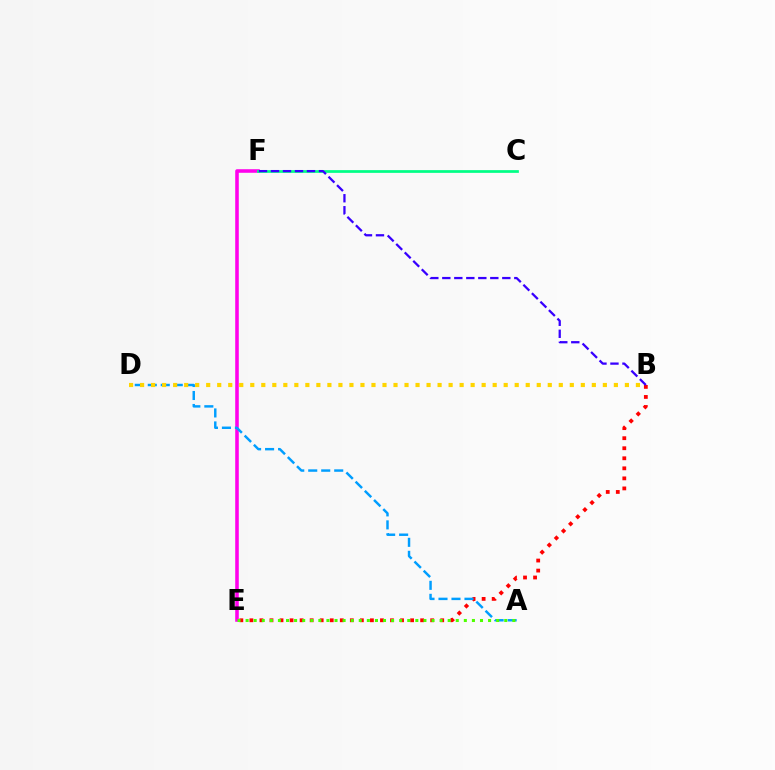{('B', 'E'): [{'color': '#ff0000', 'line_style': 'dotted', 'thickness': 2.73}], ('E', 'F'): [{'color': '#ff00ed', 'line_style': 'solid', 'thickness': 2.57}], ('A', 'D'): [{'color': '#009eff', 'line_style': 'dashed', 'thickness': 1.77}], ('C', 'F'): [{'color': '#00ff86', 'line_style': 'solid', 'thickness': 1.96}], ('A', 'E'): [{'color': '#4fff00', 'line_style': 'dotted', 'thickness': 2.2}], ('B', 'F'): [{'color': '#3700ff', 'line_style': 'dashed', 'thickness': 1.63}], ('B', 'D'): [{'color': '#ffd500', 'line_style': 'dotted', 'thickness': 2.99}]}